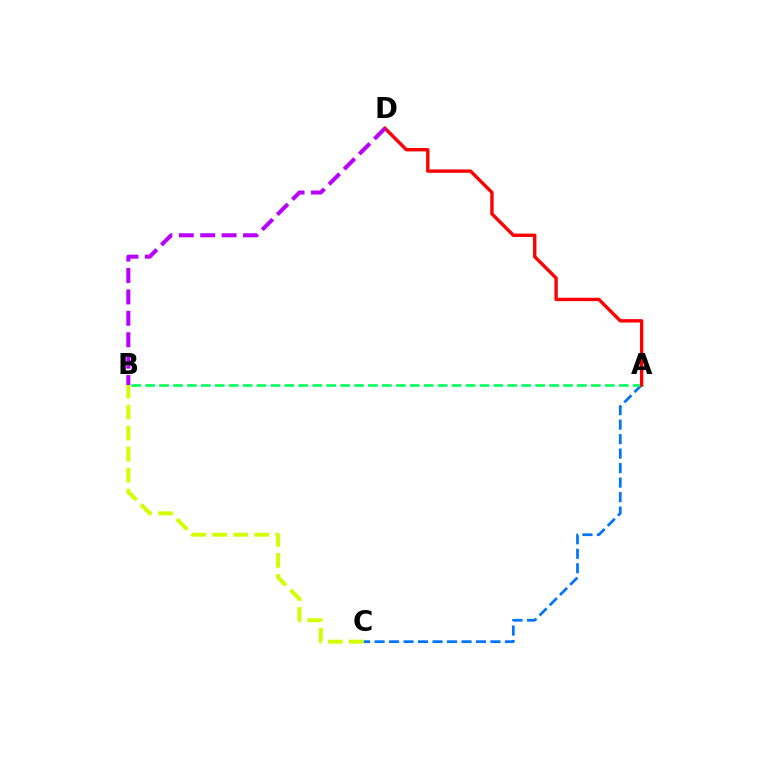{('A', 'C'): [{'color': '#0074ff', 'line_style': 'dashed', 'thickness': 1.97}], ('A', 'B'): [{'color': '#00ff5c', 'line_style': 'dashed', 'thickness': 1.89}], ('A', 'D'): [{'color': '#ff0000', 'line_style': 'solid', 'thickness': 2.43}], ('B', 'D'): [{'color': '#b900ff', 'line_style': 'dashed', 'thickness': 2.91}], ('B', 'C'): [{'color': '#d1ff00', 'line_style': 'dashed', 'thickness': 2.85}]}